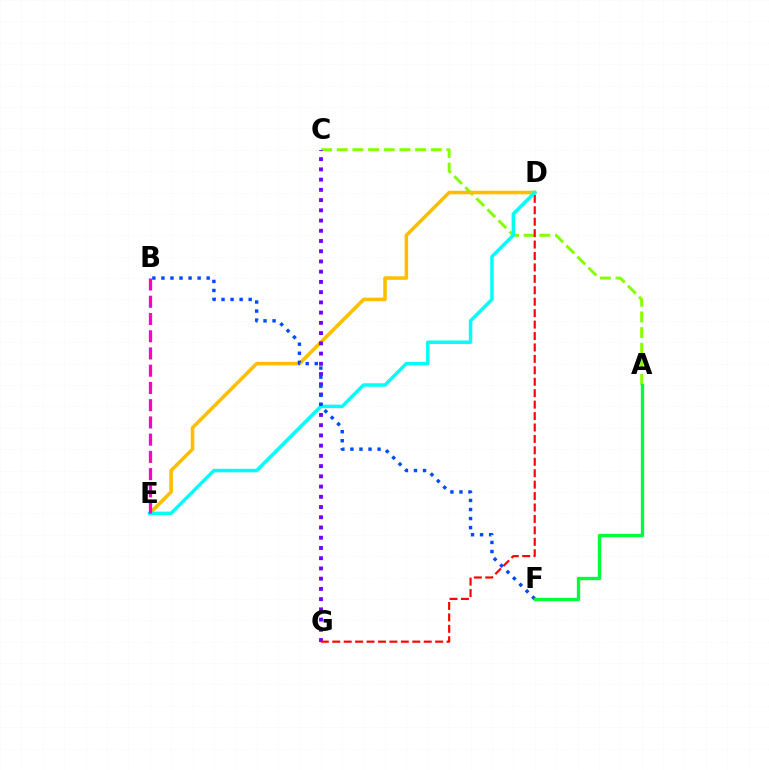{('A', 'C'): [{'color': '#84ff00', 'line_style': 'dashed', 'thickness': 2.13}], ('D', 'E'): [{'color': '#ffbd00', 'line_style': 'solid', 'thickness': 2.55}, {'color': '#00fff6', 'line_style': 'solid', 'thickness': 2.5}], ('C', 'G'): [{'color': '#7200ff', 'line_style': 'dotted', 'thickness': 2.78}], ('D', 'G'): [{'color': '#ff0000', 'line_style': 'dashed', 'thickness': 1.55}], ('B', 'E'): [{'color': '#ff00cf', 'line_style': 'dashed', 'thickness': 2.34}], ('B', 'F'): [{'color': '#004bff', 'line_style': 'dotted', 'thickness': 2.46}], ('A', 'F'): [{'color': '#00ff39', 'line_style': 'solid', 'thickness': 2.42}]}